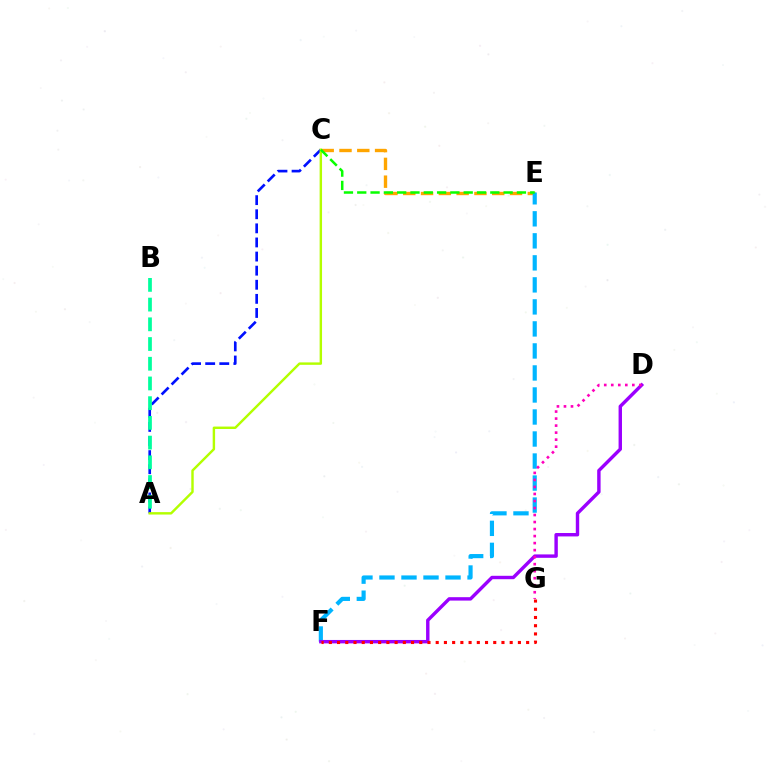{('C', 'E'): [{'color': '#ffa500', 'line_style': 'dashed', 'thickness': 2.42}, {'color': '#08ff00', 'line_style': 'dashed', 'thickness': 1.81}], ('E', 'F'): [{'color': '#00b5ff', 'line_style': 'dashed', 'thickness': 2.99}], ('A', 'C'): [{'color': '#0010ff', 'line_style': 'dashed', 'thickness': 1.92}, {'color': '#b3ff00', 'line_style': 'solid', 'thickness': 1.75}], ('D', 'F'): [{'color': '#9b00ff', 'line_style': 'solid', 'thickness': 2.46}], ('A', 'B'): [{'color': '#00ff9d', 'line_style': 'dashed', 'thickness': 2.68}], ('D', 'G'): [{'color': '#ff00bd', 'line_style': 'dotted', 'thickness': 1.91}], ('F', 'G'): [{'color': '#ff0000', 'line_style': 'dotted', 'thickness': 2.23}]}